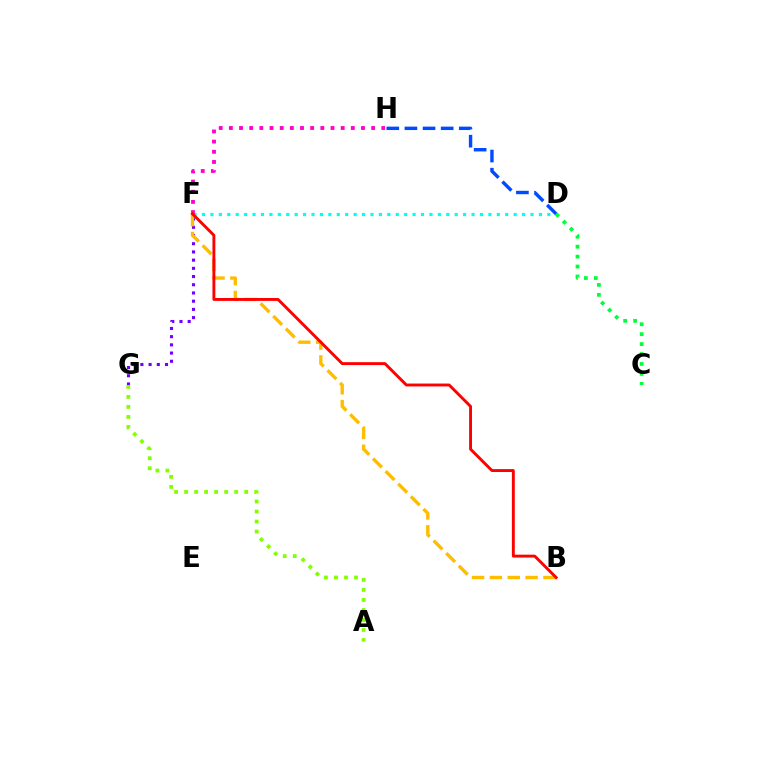{('F', 'G'): [{'color': '#7200ff', 'line_style': 'dotted', 'thickness': 2.23}], ('D', 'F'): [{'color': '#00fff6', 'line_style': 'dotted', 'thickness': 2.29}], ('B', 'F'): [{'color': '#ffbd00', 'line_style': 'dashed', 'thickness': 2.42}, {'color': '#ff0000', 'line_style': 'solid', 'thickness': 2.08}], ('C', 'D'): [{'color': '#00ff39', 'line_style': 'dotted', 'thickness': 2.7}], ('A', 'G'): [{'color': '#84ff00', 'line_style': 'dotted', 'thickness': 2.72}], ('D', 'H'): [{'color': '#004bff', 'line_style': 'dashed', 'thickness': 2.46}], ('F', 'H'): [{'color': '#ff00cf', 'line_style': 'dotted', 'thickness': 2.76}]}